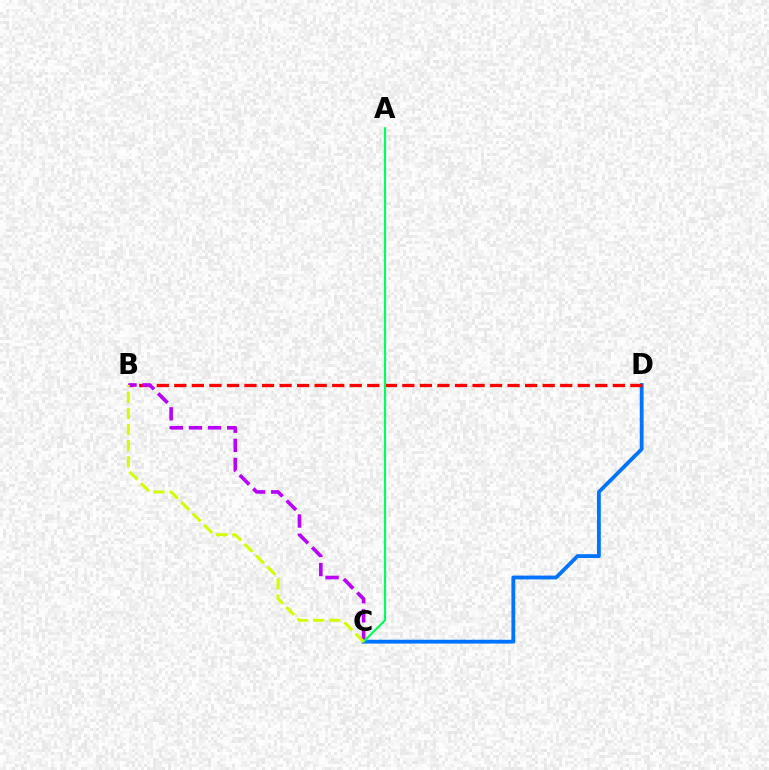{('C', 'D'): [{'color': '#0074ff', 'line_style': 'solid', 'thickness': 2.75}], ('B', 'D'): [{'color': '#ff0000', 'line_style': 'dashed', 'thickness': 2.38}], ('B', 'C'): [{'color': '#b900ff', 'line_style': 'dashed', 'thickness': 2.6}, {'color': '#d1ff00', 'line_style': 'dashed', 'thickness': 2.19}], ('A', 'C'): [{'color': '#00ff5c', 'line_style': 'solid', 'thickness': 1.55}]}